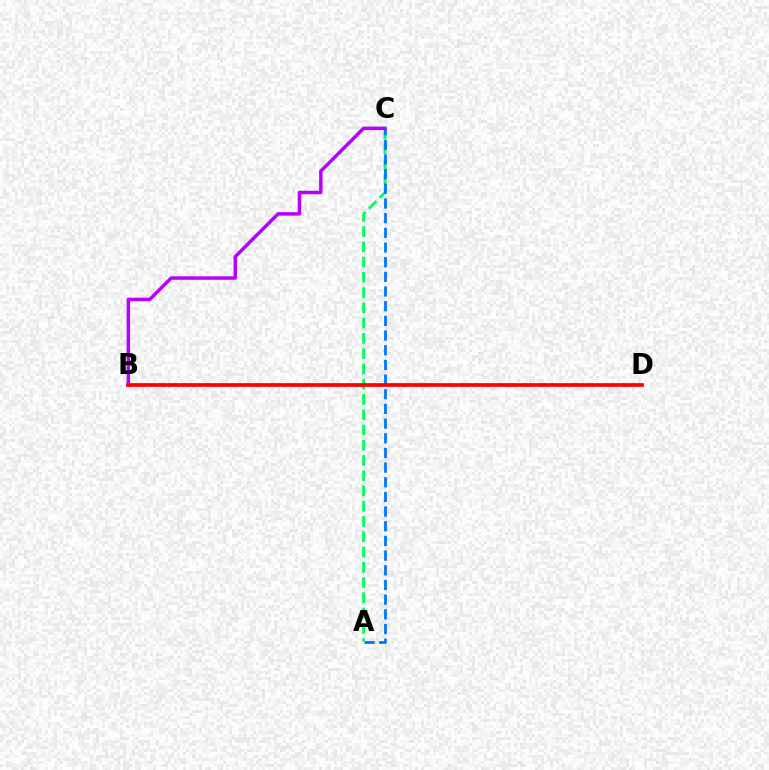{('B', 'D'): [{'color': '#d1ff00', 'line_style': 'dashed', 'thickness': 1.56}, {'color': '#ff0000', 'line_style': 'solid', 'thickness': 2.67}], ('A', 'C'): [{'color': '#00ff5c', 'line_style': 'dashed', 'thickness': 2.07}, {'color': '#0074ff', 'line_style': 'dashed', 'thickness': 1.99}], ('B', 'C'): [{'color': '#b900ff', 'line_style': 'solid', 'thickness': 2.5}]}